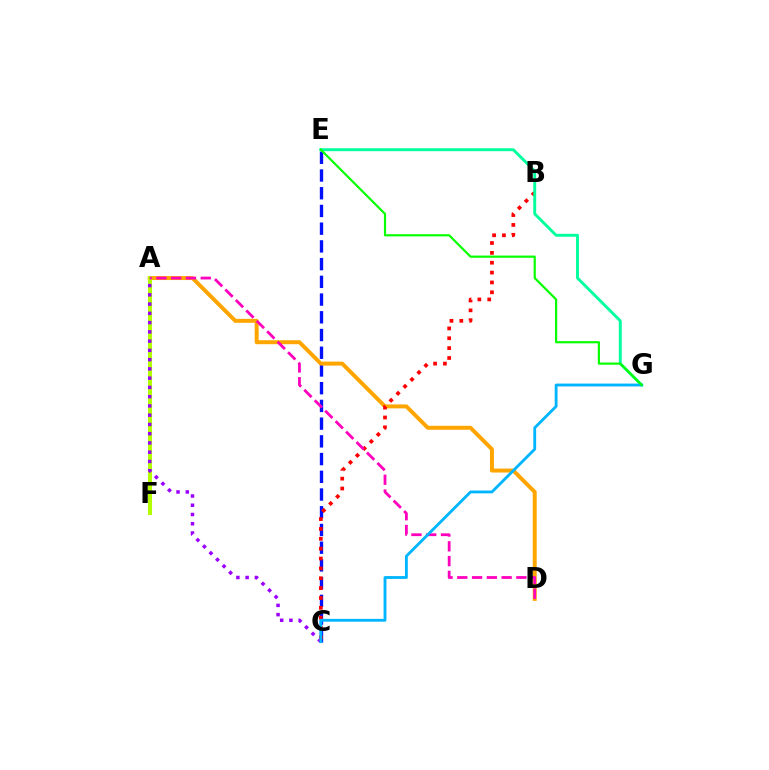{('C', 'E'): [{'color': '#0010ff', 'line_style': 'dashed', 'thickness': 2.41}], ('A', 'D'): [{'color': '#ffa500', 'line_style': 'solid', 'thickness': 2.86}, {'color': '#ff00bd', 'line_style': 'dashed', 'thickness': 2.01}], ('A', 'F'): [{'color': '#b3ff00', 'line_style': 'solid', 'thickness': 2.93}], ('B', 'C'): [{'color': '#ff0000', 'line_style': 'dotted', 'thickness': 2.68}], ('A', 'C'): [{'color': '#9b00ff', 'line_style': 'dotted', 'thickness': 2.51}], ('E', 'G'): [{'color': '#00ff9d', 'line_style': 'solid', 'thickness': 2.1}, {'color': '#08ff00', 'line_style': 'solid', 'thickness': 1.58}], ('C', 'G'): [{'color': '#00b5ff', 'line_style': 'solid', 'thickness': 2.04}]}